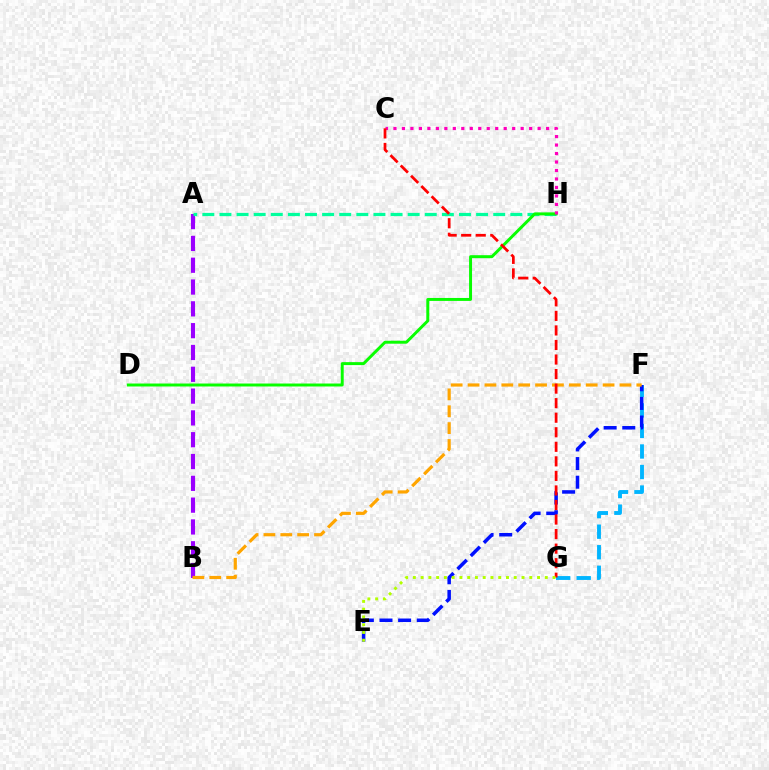{('A', 'B'): [{'color': '#9b00ff', 'line_style': 'dashed', 'thickness': 2.96}], ('F', 'G'): [{'color': '#00b5ff', 'line_style': 'dashed', 'thickness': 2.79}], ('A', 'H'): [{'color': '#00ff9d', 'line_style': 'dashed', 'thickness': 2.32}], ('E', 'F'): [{'color': '#0010ff', 'line_style': 'dashed', 'thickness': 2.53}], ('D', 'H'): [{'color': '#08ff00', 'line_style': 'solid', 'thickness': 2.13}], ('C', 'H'): [{'color': '#ff00bd', 'line_style': 'dotted', 'thickness': 2.3}], ('B', 'F'): [{'color': '#ffa500', 'line_style': 'dashed', 'thickness': 2.29}], ('C', 'G'): [{'color': '#ff0000', 'line_style': 'dashed', 'thickness': 1.98}], ('E', 'G'): [{'color': '#b3ff00', 'line_style': 'dotted', 'thickness': 2.11}]}